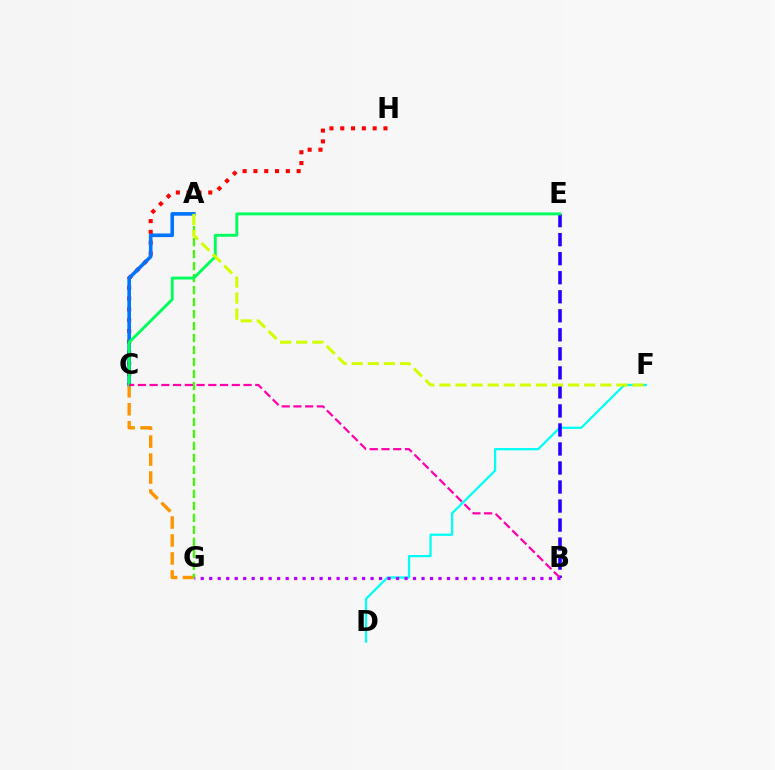{('C', 'H'): [{'color': '#ff0000', 'line_style': 'dotted', 'thickness': 2.93}], ('D', 'F'): [{'color': '#00fff6', 'line_style': 'solid', 'thickness': 1.62}], ('A', 'C'): [{'color': '#0074ff', 'line_style': 'solid', 'thickness': 2.61}], ('C', 'G'): [{'color': '#ff9400', 'line_style': 'dashed', 'thickness': 2.44}], ('B', 'E'): [{'color': '#2500ff', 'line_style': 'dashed', 'thickness': 2.58}], ('A', 'G'): [{'color': '#3dff00', 'line_style': 'dashed', 'thickness': 1.63}], ('C', 'E'): [{'color': '#00ff5c', 'line_style': 'solid', 'thickness': 2.1}], ('B', 'C'): [{'color': '#ff00ac', 'line_style': 'dashed', 'thickness': 1.59}], ('A', 'F'): [{'color': '#d1ff00', 'line_style': 'dashed', 'thickness': 2.19}], ('B', 'G'): [{'color': '#b900ff', 'line_style': 'dotted', 'thickness': 2.31}]}